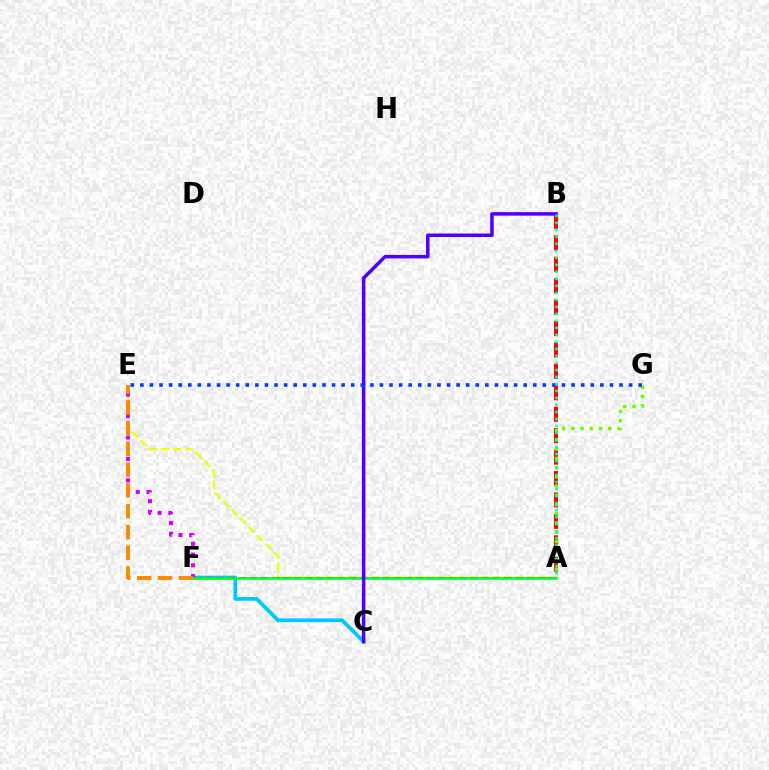{('A', 'E'): [{'color': '#eeff00', 'line_style': 'dashed', 'thickness': 1.64}], ('C', 'F'): [{'color': '#00c7ff', 'line_style': 'solid', 'thickness': 2.69}], ('A', 'B'): [{'color': '#ff0000', 'line_style': 'dashed', 'thickness': 2.91}, {'color': '#00ffaf', 'line_style': 'dotted', 'thickness': 1.9}], ('A', 'F'): [{'color': '#ff00a0', 'line_style': 'dashed', 'thickness': 1.5}, {'color': '#00ff27', 'line_style': 'solid', 'thickness': 1.85}], ('E', 'F'): [{'color': '#d600ff', 'line_style': 'dotted', 'thickness': 2.91}, {'color': '#ff8800', 'line_style': 'dashed', 'thickness': 2.82}], ('A', 'G'): [{'color': '#66ff00', 'line_style': 'dotted', 'thickness': 2.51}], ('B', 'C'): [{'color': '#4f00ff', 'line_style': 'solid', 'thickness': 2.53}], ('E', 'G'): [{'color': '#003fff', 'line_style': 'dotted', 'thickness': 2.6}]}